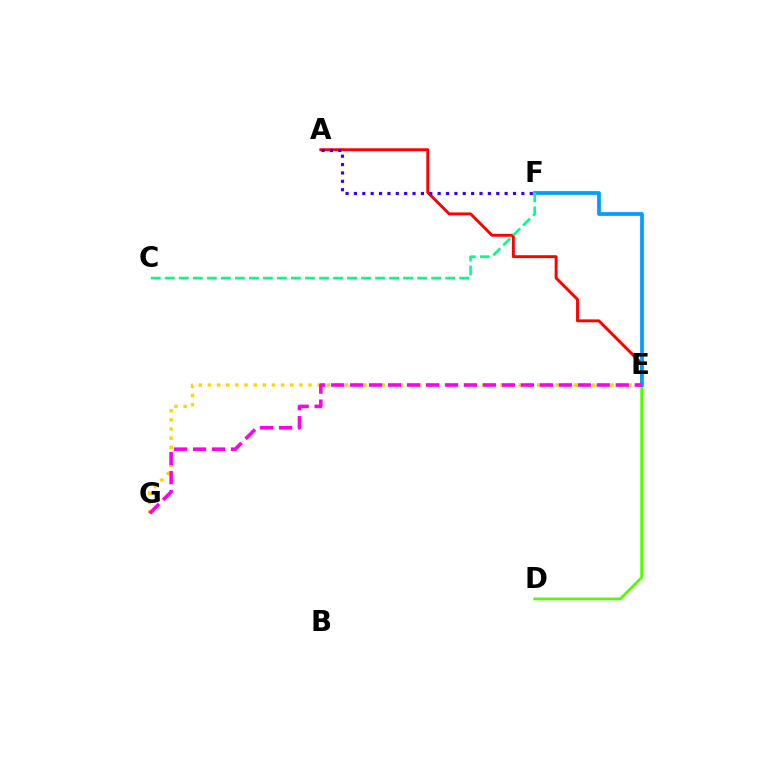{('E', 'G'): [{'color': '#ffd500', 'line_style': 'dotted', 'thickness': 2.49}, {'color': '#ff00ed', 'line_style': 'dashed', 'thickness': 2.58}], ('D', 'E'): [{'color': '#4fff00', 'line_style': 'solid', 'thickness': 1.99}], ('A', 'E'): [{'color': '#ff0000', 'line_style': 'solid', 'thickness': 2.09}], ('E', 'F'): [{'color': '#009eff', 'line_style': 'solid', 'thickness': 2.69}], ('C', 'F'): [{'color': '#00ff86', 'line_style': 'dashed', 'thickness': 1.9}], ('A', 'F'): [{'color': '#3700ff', 'line_style': 'dotted', 'thickness': 2.27}]}